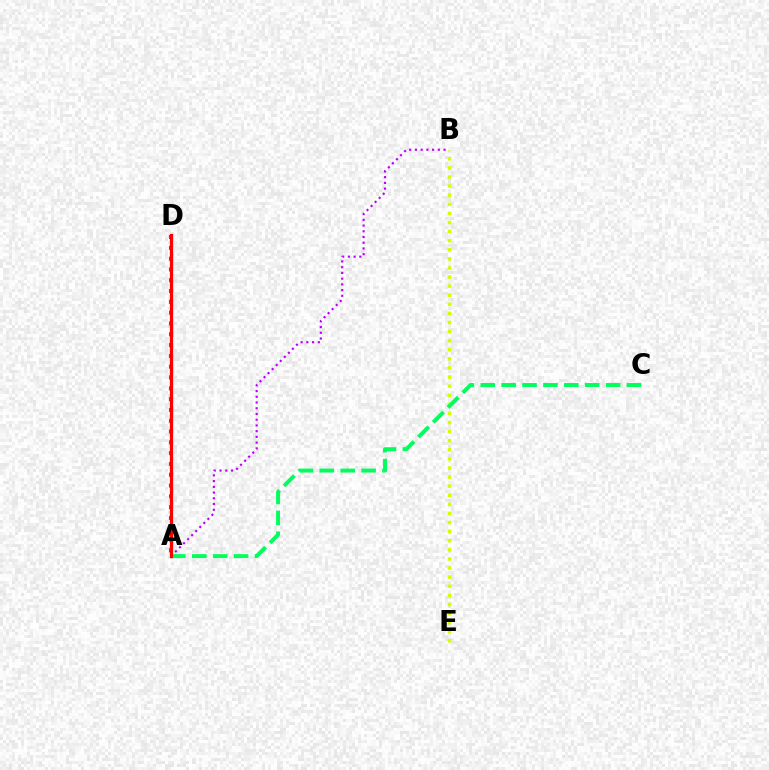{('A', 'D'): [{'color': '#0074ff', 'line_style': 'dotted', 'thickness': 2.94}, {'color': '#ff0000', 'line_style': 'solid', 'thickness': 2.33}], ('B', 'E'): [{'color': '#d1ff00', 'line_style': 'dotted', 'thickness': 2.47}], ('A', 'B'): [{'color': '#b900ff', 'line_style': 'dotted', 'thickness': 1.56}], ('A', 'C'): [{'color': '#00ff5c', 'line_style': 'dashed', 'thickness': 2.84}]}